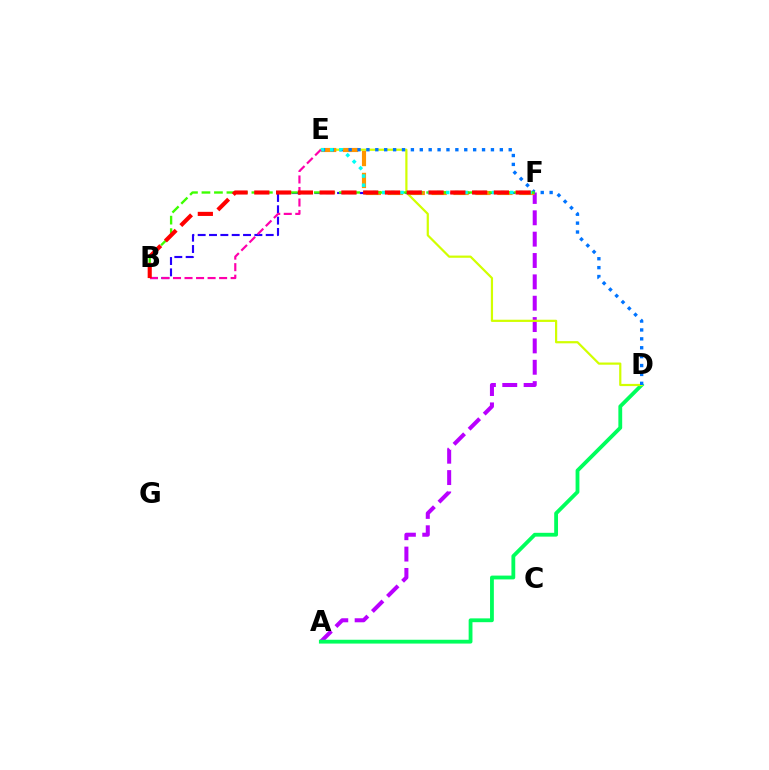{('A', 'F'): [{'color': '#b900ff', 'line_style': 'dashed', 'thickness': 2.9}], ('A', 'D'): [{'color': '#00ff5c', 'line_style': 'solid', 'thickness': 2.75}], ('D', 'E'): [{'color': '#d1ff00', 'line_style': 'solid', 'thickness': 1.59}, {'color': '#0074ff', 'line_style': 'dotted', 'thickness': 2.42}], ('B', 'F'): [{'color': '#2500ff', 'line_style': 'dashed', 'thickness': 1.54}, {'color': '#3dff00', 'line_style': 'dashed', 'thickness': 1.7}, {'color': '#ff0000', 'line_style': 'dashed', 'thickness': 2.96}], ('E', 'F'): [{'color': '#ff9400', 'line_style': 'dashed', 'thickness': 2.98}, {'color': '#00fff6', 'line_style': 'dotted', 'thickness': 2.48}], ('B', 'E'): [{'color': '#ff00ac', 'line_style': 'dashed', 'thickness': 1.57}]}